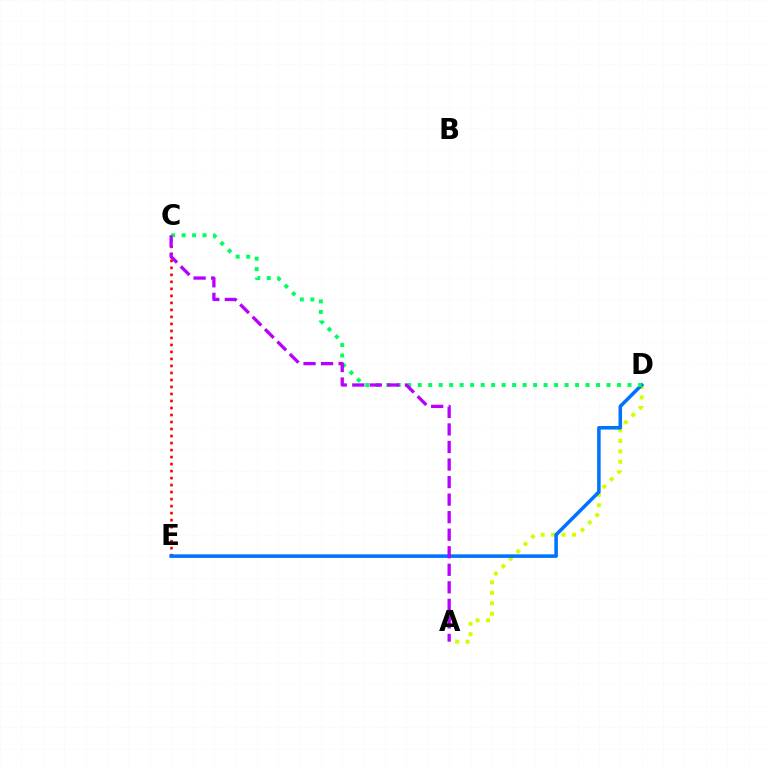{('A', 'D'): [{'color': '#d1ff00', 'line_style': 'dotted', 'thickness': 2.84}], ('C', 'E'): [{'color': '#ff0000', 'line_style': 'dotted', 'thickness': 1.9}], ('D', 'E'): [{'color': '#0074ff', 'line_style': 'solid', 'thickness': 2.56}], ('C', 'D'): [{'color': '#00ff5c', 'line_style': 'dotted', 'thickness': 2.85}], ('A', 'C'): [{'color': '#b900ff', 'line_style': 'dashed', 'thickness': 2.38}]}